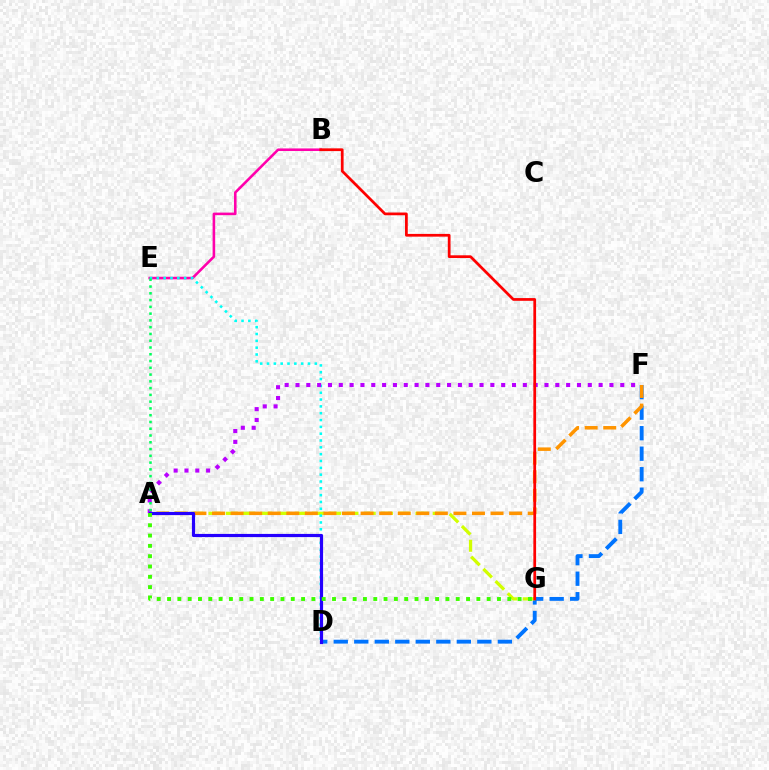{('B', 'E'): [{'color': '#ff00ac', 'line_style': 'solid', 'thickness': 1.86}], ('D', 'F'): [{'color': '#0074ff', 'line_style': 'dashed', 'thickness': 2.79}], ('A', 'G'): [{'color': '#d1ff00', 'line_style': 'dashed', 'thickness': 2.34}, {'color': '#3dff00', 'line_style': 'dotted', 'thickness': 2.8}], ('A', 'F'): [{'color': '#ff9400', 'line_style': 'dashed', 'thickness': 2.52}, {'color': '#b900ff', 'line_style': 'dotted', 'thickness': 2.94}], ('D', 'E'): [{'color': '#00fff6', 'line_style': 'dotted', 'thickness': 1.85}], ('A', 'D'): [{'color': '#2500ff', 'line_style': 'solid', 'thickness': 2.28}], ('A', 'E'): [{'color': '#00ff5c', 'line_style': 'dotted', 'thickness': 1.84}], ('B', 'G'): [{'color': '#ff0000', 'line_style': 'solid', 'thickness': 1.97}]}